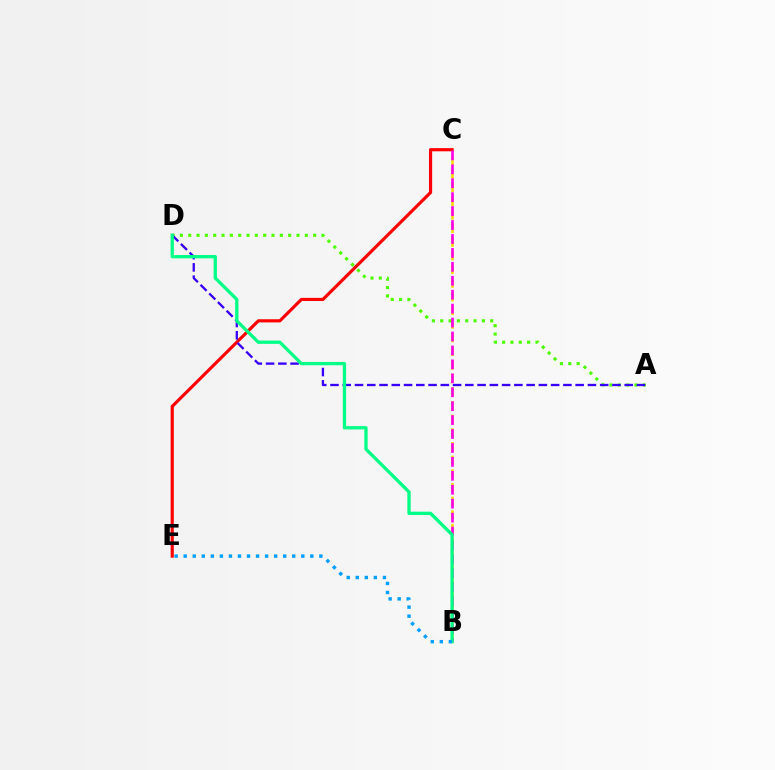{('A', 'D'): [{'color': '#4fff00', 'line_style': 'dotted', 'thickness': 2.26}, {'color': '#3700ff', 'line_style': 'dashed', 'thickness': 1.67}], ('B', 'C'): [{'color': '#ffd500', 'line_style': 'dashed', 'thickness': 1.85}, {'color': '#ff00ed', 'line_style': 'dashed', 'thickness': 1.89}], ('C', 'E'): [{'color': '#ff0000', 'line_style': 'solid', 'thickness': 2.28}], ('B', 'D'): [{'color': '#00ff86', 'line_style': 'solid', 'thickness': 2.37}], ('B', 'E'): [{'color': '#009eff', 'line_style': 'dotted', 'thickness': 2.46}]}